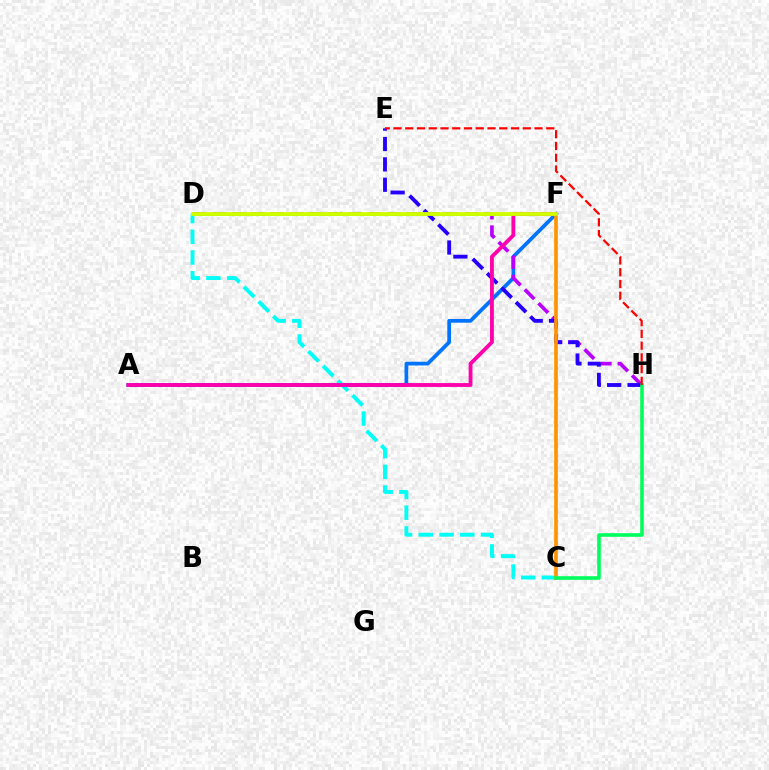{('A', 'F'): [{'color': '#0074ff', 'line_style': 'solid', 'thickness': 2.69}, {'color': '#ff00ac', 'line_style': 'solid', 'thickness': 2.76}], ('D', 'H'): [{'color': '#b900ff', 'line_style': 'dashed', 'thickness': 2.64}], ('C', 'D'): [{'color': '#00fff6', 'line_style': 'dashed', 'thickness': 2.82}], ('D', 'F'): [{'color': '#3dff00', 'line_style': 'solid', 'thickness': 2.01}, {'color': '#d1ff00', 'line_style': 'solid', 'thickness': 2.76}], ('E', 'H'): [{'color': '#2500ff', 'line_style': 'dashed', 'thickness': 2.77}, {'color': '#ff0000', 'line_style': 'dashed', 'thickness': 1.6}], ('C', 'F'): [{'color': '#ff9400', 'line_style': 'solid', 'thickness': 2.63}], ('C', 'H'): [{'color': '#00ff5c', 'line_style': 'solid', 'thickness': 2.59}]}